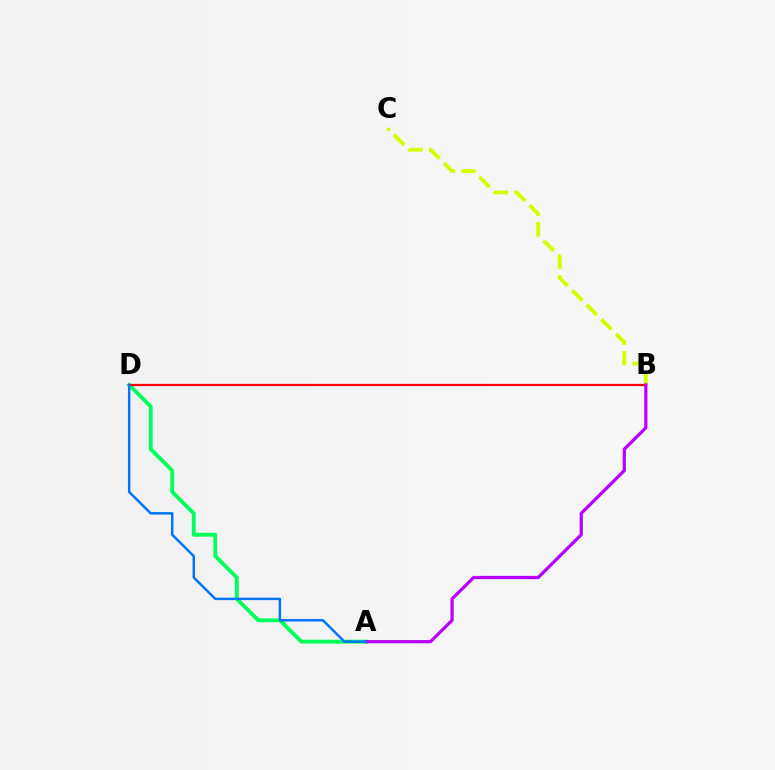{('A', 'D'): [{'color': '#00ff5c', 'line_style': 'solid', 'thickness': 2.77}, {'color': '#0074ff', 'line_style': 'solid', 'thickness': 1.77}], ('B', 'C'): [{'color': '#d1ff00', 'line_style': 'dashed', 'thickness': 2.8}], ('B', 'D'): [{'color': '#ff0000', 'line_style': 'solid', 'thickness': 1.6}], ('A', 'B'): [{'color': '#b900ff', 'line_style': 'solid', 'thickness': 2.32}]}